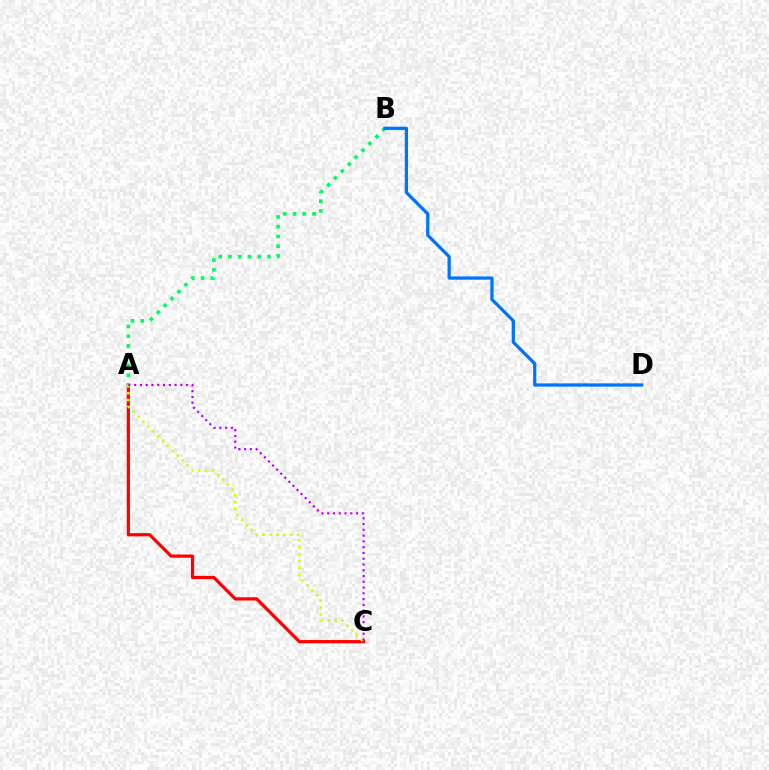{('A', 'C'): [{'color': '#ff0000', 'line_style': 'solid', 'thickness': 2.31}, {'color': '#d1ff00', 'line_style': 'dotted', 'thickness': 1.88}, {'color': '#b900ff', 'line_style': 'dotted', 'thickness': 1.57}], ('A', 'B'): [{'color': '#00ff5c', 'line_style': 'dotted', 'thickness': 2.65}], ('B', 'D'): [{'color': '#0074ff', 'line_style': 'solid', 'thickness': 2.34}]}